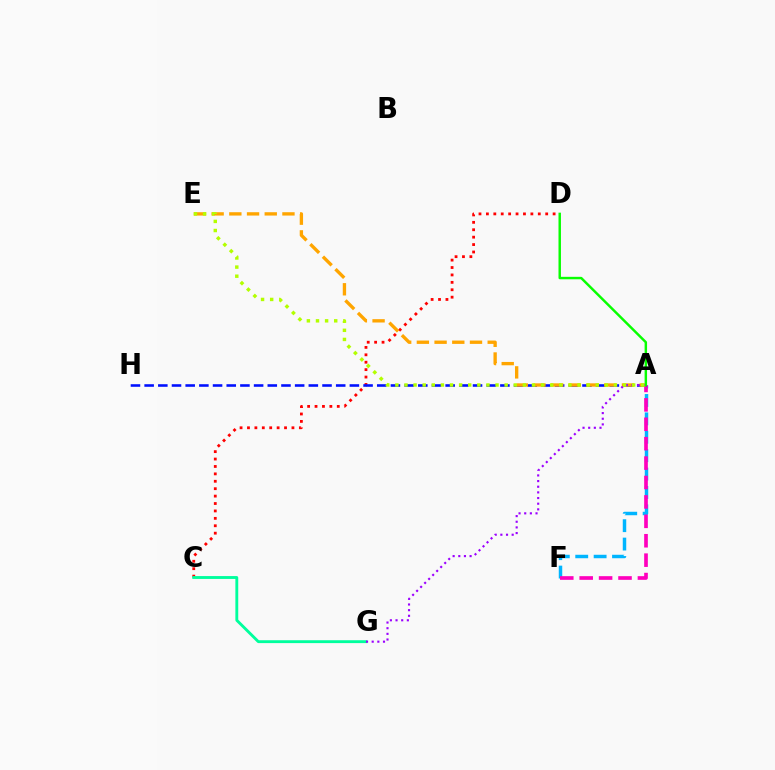{('C', 'D'): [{'color': '#ff0000', 'line_style': 'dotted', 'thickness': 2.01}], ('A', 'F'): [{'color': '#00b5ff', 'line_style': 'dashed', 'thickness': 2.5}, {'color': '#ff00bd', 'line_style': 'dashed', 'thickness': 2.64}], ('A', 'H'): [{'color': '#0010ff', 'line_style': 'dashed', 'thickness': 1.86}], ('C', 'G'): [{'color': '#00ff9d', 'line_style': 'solid', 'thickness': 2.06}], ('A', 'E'): [{'color': '#ffa500', 'line_style': 'dashed', 'thickness': 2.41}, {'color': '#b3ff00', 'line_style': 'dotted', 'thickness': 2.47}], ('A', 'D'): [{'color': '#08ff00', 'line_style': 'solid', 'thickness': 1.77}], ('A', 'G'): [{'color': '#9b00ff', 'line_style': 'dotted', 'thickness': 1.54}]}